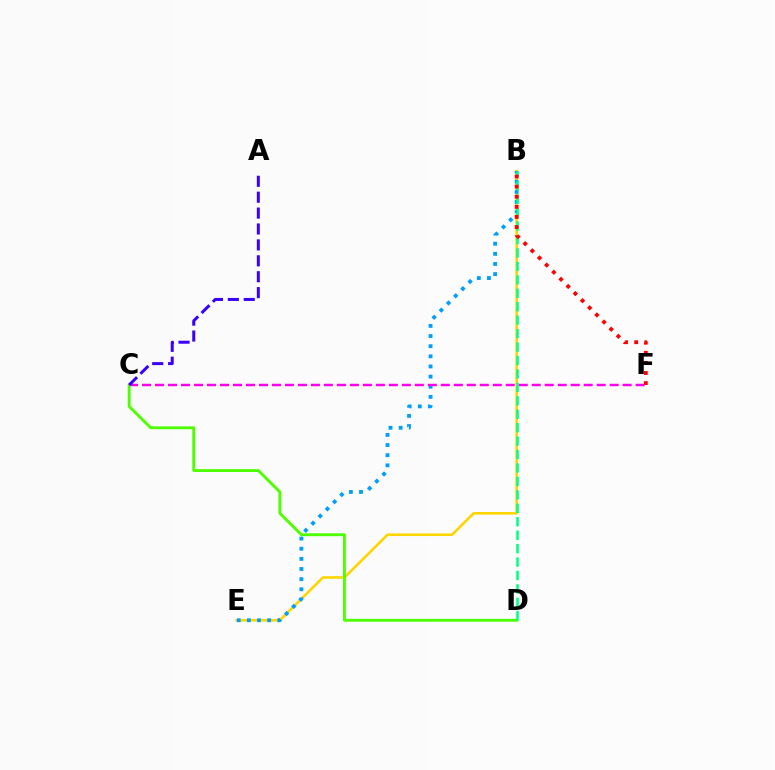{('B', 'E'): [{'color': '#ffd500', 'line_style': 'solid', 'thickness': 1.88}, {'color': '#009eff', 'line_style': 'dotted', 'thickness': 2.75}], ('C', 'F'): [{'color': '#ff00ed', 'line_style': 'dashed', 'thickness': 1.76}], ('C', 'D'): [{'color': '#4fff00', 'line_style': 'solid', 'thickness': 2.08}], ('A', 'C'): [{'color': '#3700ff', 'line_style': 'dashed', 'thickness': 2.16}], ('B', 'D'): [{'color': '#00ff86', 'line_style': 'dashed', 'thickness': 1.83}], ('B', 'F'): [{'color': '#ff0000', 'line_style': 'dotted', 'thickness': 2.75}]}